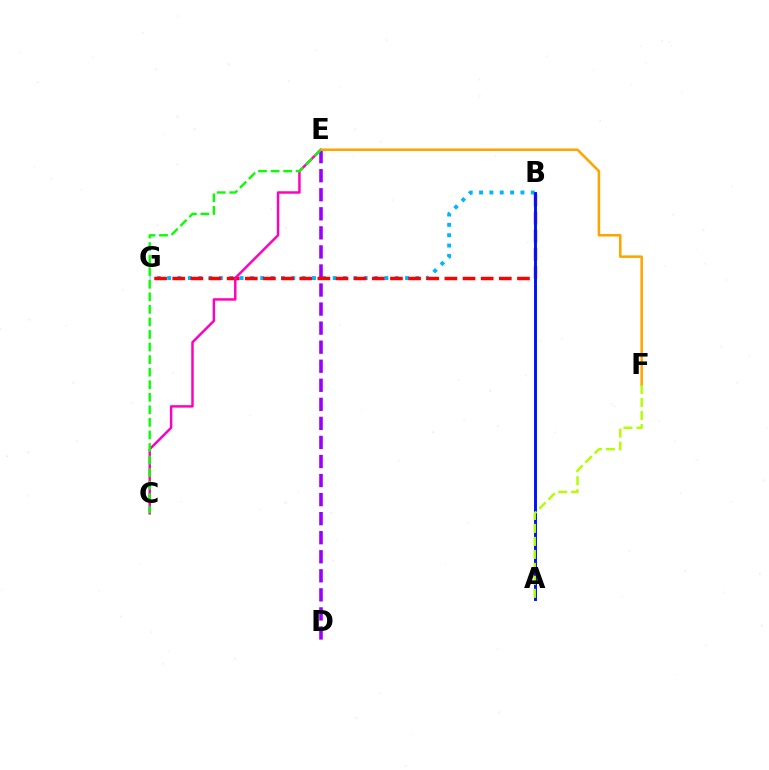{('B', 'G'): [{'color': '#00b5ff', 'line_style': 'dotted', 'thickness': 2.81}, {'color': '#ff0000', 'line_style': 'dashed', 'thickness': 2.46}], ('D', 'E'): [{'color': '#9b00ff', 'line_style': 'dashed', 'thickness': 2.59}], ('A', 'B'): [{'color': '#00ff9d', 'line_style': 'solid', 'thickness': 1.81}, {'color': '#0010ff', 'line_style': 'solid', 'thickness': 2.08}], ('C', 'E'): [{'color': '#ff00bd', 'line_style': 'solid', 'thickness': 1.78}, {'color': '#08ff00', 'line_style': 'dashed', 'thickness': 1.71}], ('E', 'F'): [{'color': '#ffa500', 'line_style': 'solid', 'thickness': 1.83}], ('A', 'F'): [{'color': '#b3ff00', 'line_style': 'dashed', 'thickness': 1.76}]}